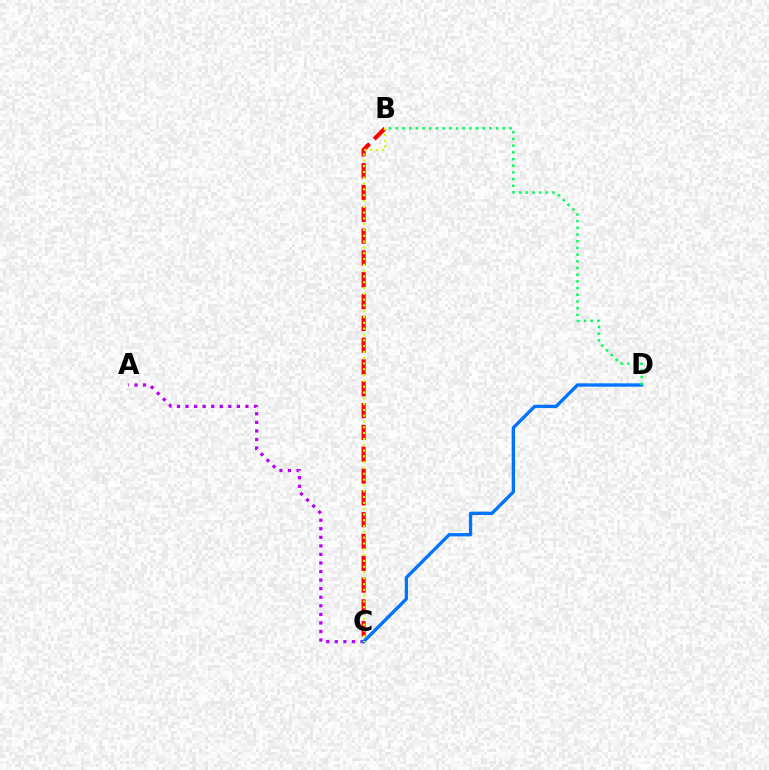{('A', 'C'): [{'color': '#b900ff', 'line_style': 'dotted', 'thickness': 2.33}], ('B', 'C'): [{'color': '#ff0000', 'line_style': 'dashed', 'thickness': 2.96}, {'color': '#d1ff00', 'line_style': 'dotted', 'thickness': 1.58}], ('C', 'D'): [{'color': '#0074ff', 'line_style': 'solid', 'thickness': 2.39}], ('B', 'D'): [{'color': '#00ff5c', 'line_style': 'dotted', 'thickness': 1.82}]}